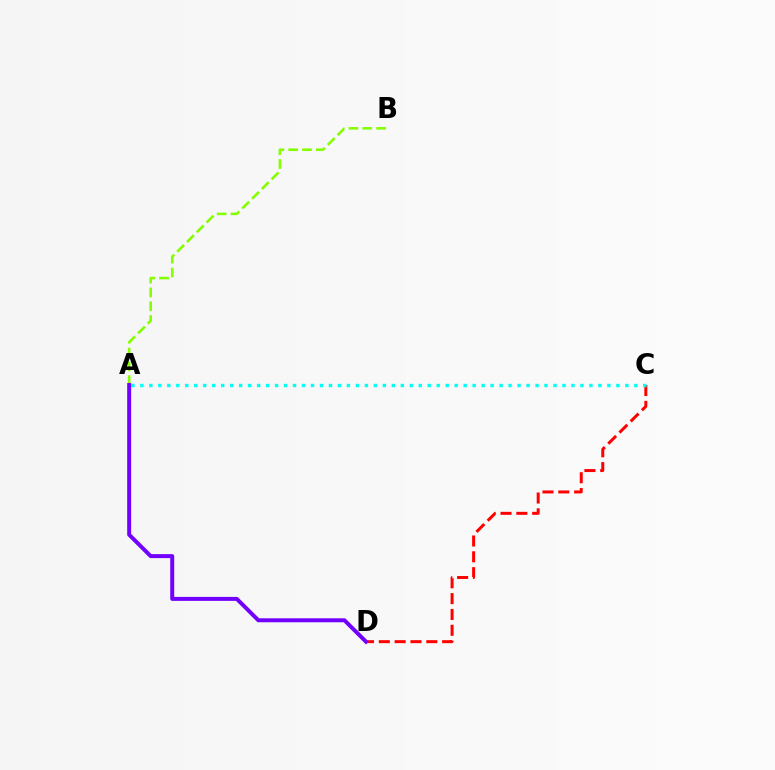{('C', 'D'): [{'color': '#ff0000', 'line_style': 'dashed', 'thickness': 2.15}], ('A', 'B'): [{'color': '#84ff00', 'line_style': 'dashed', 'thickness': 1.88}], ('A', 'C'): [{'color': '#00fff6', 'line_style': 'dotted', 'thickness': 2.44}], ('A', 'D'): [{'color': '#7200ff', 'line_style': 'solid', 'thickness': 2.86}]}